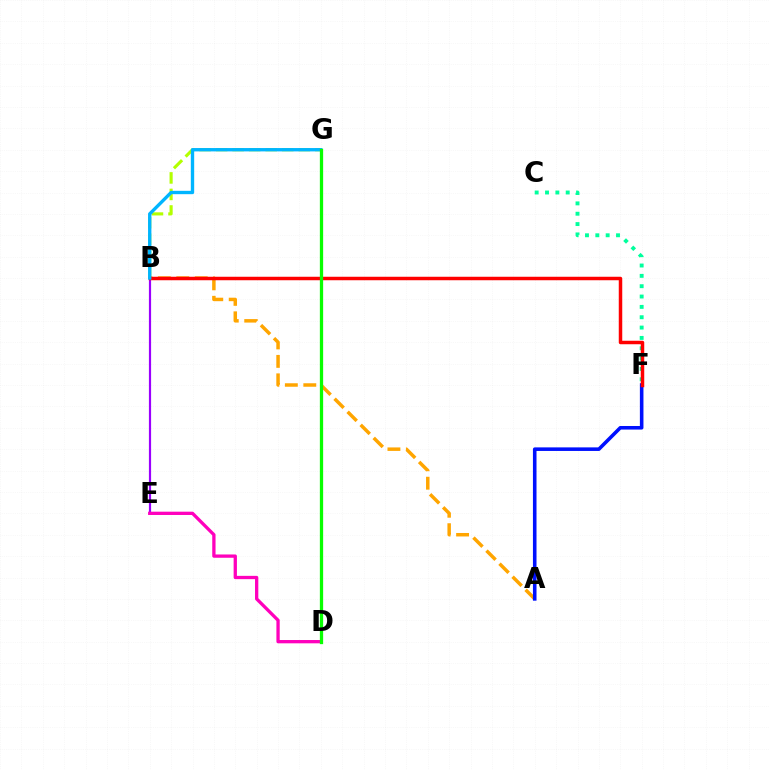{('B', 'G'): [{'color': '#b3ff00', 'line_style': 'dashed', 'thickness': 2.25}, {'color': '#00b5ff', 'line_style': 'solid', 'thickness': 2.41}], ('A', 'B'): [{'color': '#ffa500', 'line_style': 'dashed', 'thickness': 2.51}], ('C', 'F'): [{'color': '#00ff9d', 'line_style': 'dotted', 'thickness': 2.81}], ('A', 'F'): [{'color': '#0010ff', 'line_style': 'solid', 'thickness': 2.57}], ('B', 'E'): [{'color': '#9b00ff', 'line_style': 'solid', 'thickness': 1.57}], ('B', 'F'): [{'color': '#ff0000', 'line_style': 'solid', 'thickness': 2.51}], ('D', 'E'): [{'color': '#ff00bd', 'line_style': 'solid', 'thickness': 2.37}], ('D', 'G'): [{'color': '#08ff00', 'line_style': 'solid', 'thickness': 2.36}]}